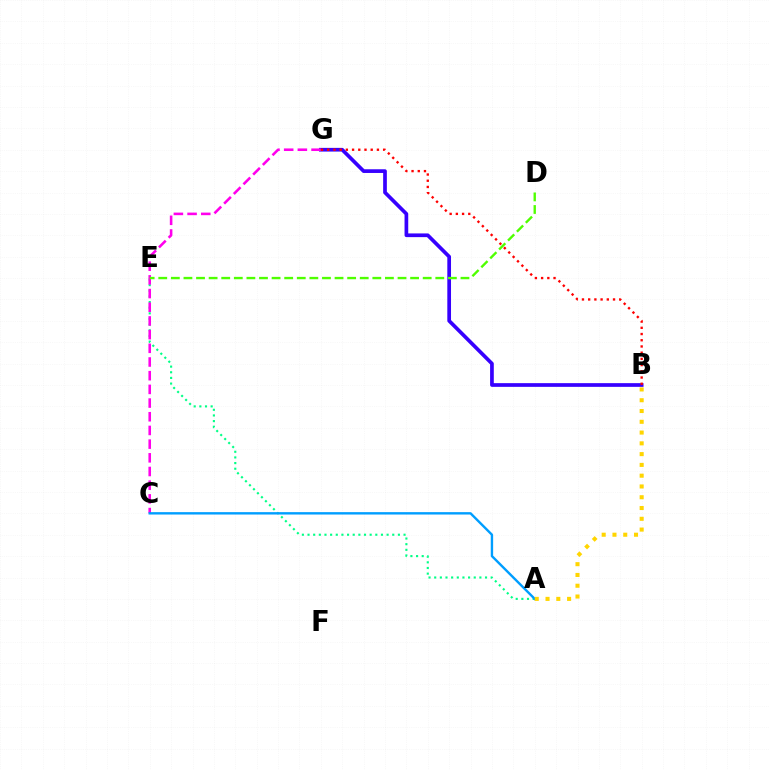{('A', 'E'): [{'color': '#00ff86', 'line_style': 'dotted', 'thickness': 1.53}], ('B', 'G'): [{'color': '#3700ff', 'line_style': 'solid', 'thickness': 2.66}, {'color': '#ff0000', 'line_style': 'dotted', 'thickness': 1.69}], ('C', 'G'): [{'color': '#ff00ed', 'line_style': 'dashed', 'thickness': 1.86}], ('A', 'C'): [{'color': '#009eff', 'line_style': 'solid', 'thickness': 1.72}], ('D', 'E'): [{'color': '#4fff00', 'line_style': 'dashed', 'thickness': 1.71}], ('A', 'B'): [{'color': '#ffd500', 'line_style': 'dotted', 'thickness': 2.93}]}